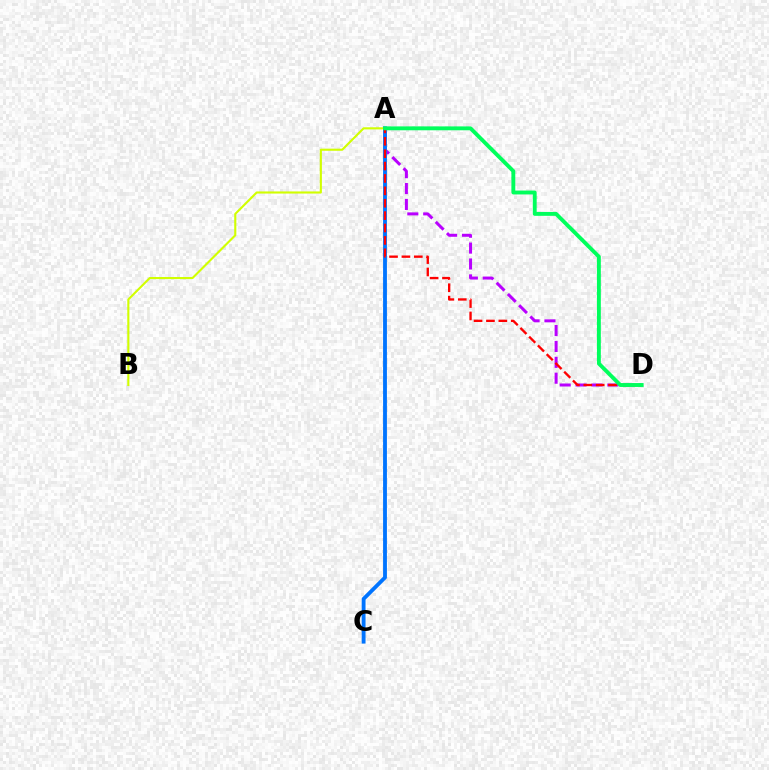{('A', 'B'): [{'color': '#d1ff00', 'line_style': 'solid', 'thickness': 1.53}], ('A', 'D'): [{'color': '#b900ff', 'line_style': 'dashed', 'thickness': 2.16}, {'color': '#ff0000', 'line_style': 'dashed', 'thickness': 1.68}, {'color': '#00ff5c', 'line_style': 'solid', 'thickness': 2.8}], ('A', 'C'): [{'color': '#0074ff', 'line_style': 'solid', 'thickness': 2.76}]}